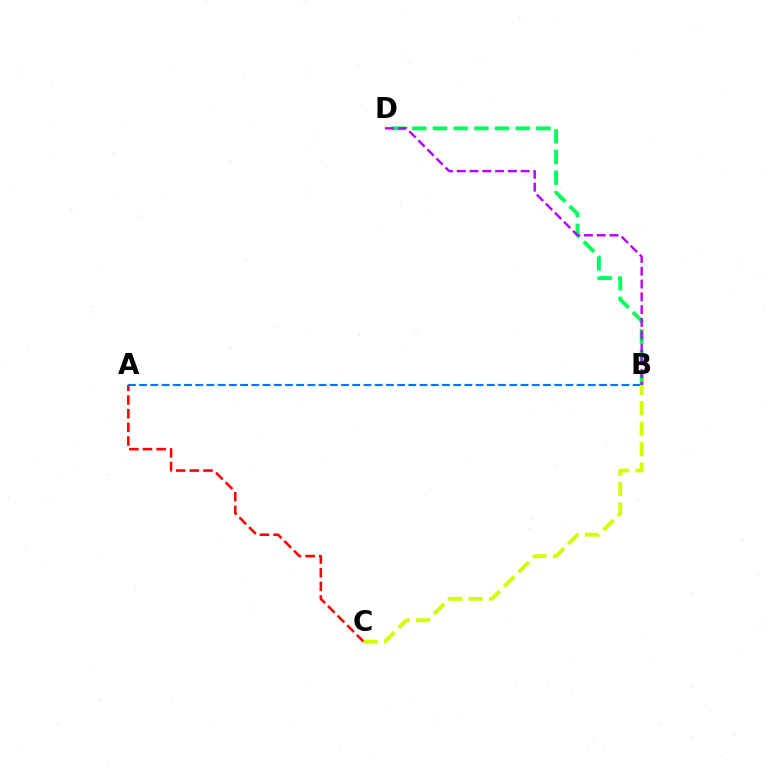{('B', 'D'): [{'color': '#00ff5c', 'line_style': 'dashed', 'thickness': 2.81}, {'color': '#b900ff', 'line_style': 'dashed', 'thickness': 1.74}], ('A', 'C'): [{'color': '#ff0000', 'line_style': 'dashed', 'thickness': 1.85}], ('A', 'B'): [{'color': '#0074ff', 'line_style': 'dashed', 'thickness': 1.52}], ('B', 'C'): [{'color': '#d1ff00', 'line_style': 'dashed', 'thickness': 2.78}]}